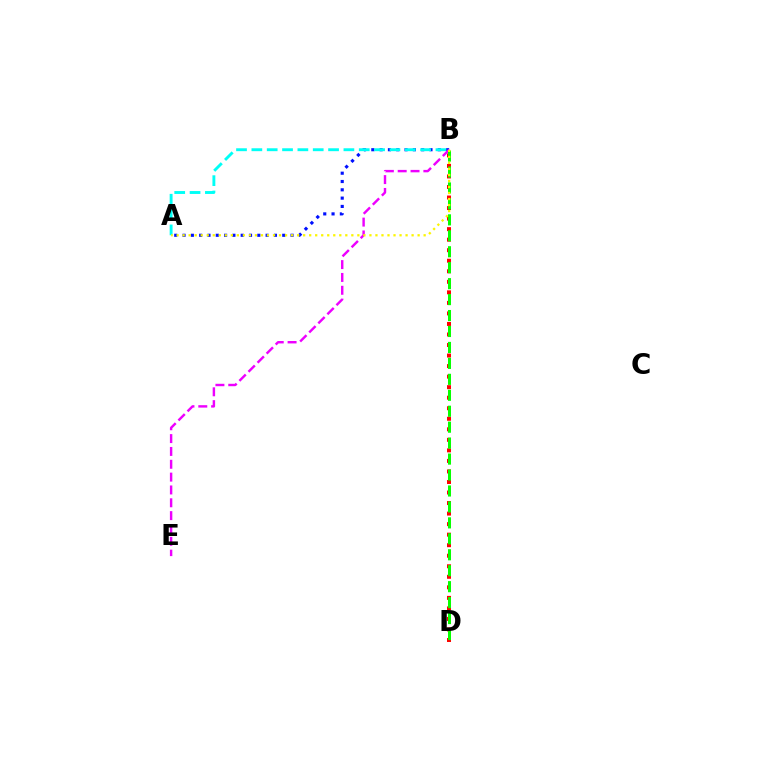{('A', 'B'): [{'color': '#0010ff', 'line_style': 'dotted', 'thickness': 2.26}, {'color': '#00fff6', 'line_style': 'dashed', 'thickness': 2.08}, {'color': '#fcf500', 'line_style': 'dotted', 'thickness': 1.64}], ('B', 'D'): [{'color': '#ff0000', 'line_style': 'dotted', 'thickness': 2.86}, {'color': '#08ff00', 'line_style': 'dashed', 'thickness': 2.17}], ('B', 'E'): [{'color': '#ee00ff', 'line_style': 'dashed', 'thickness': 1.74}]}